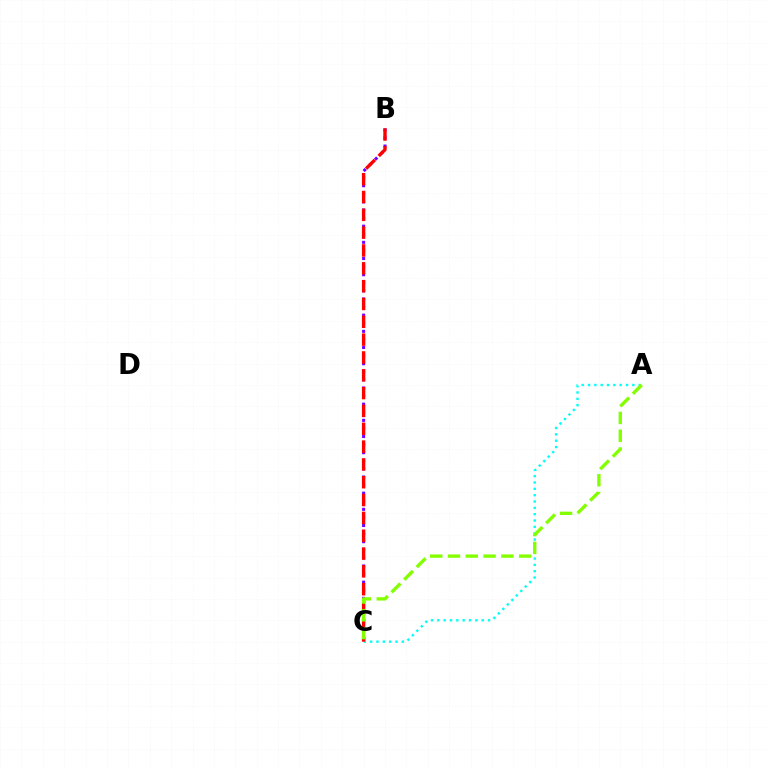{('A', 'C'): [{'color': '#00fff6', 'line_style': 'dotted', 'thickness': 1.72}, {'color': '#84ff00', 'line_style': 'dashed', 'thickness': 2.42}], ('B', 'C'): [{'color': '#7200ff', 'line_style': 'dotted', 'thickness': 2.2}, {'color': '#ff0000', 'line_style': 'dashed', 'thickness': 2.42}]}